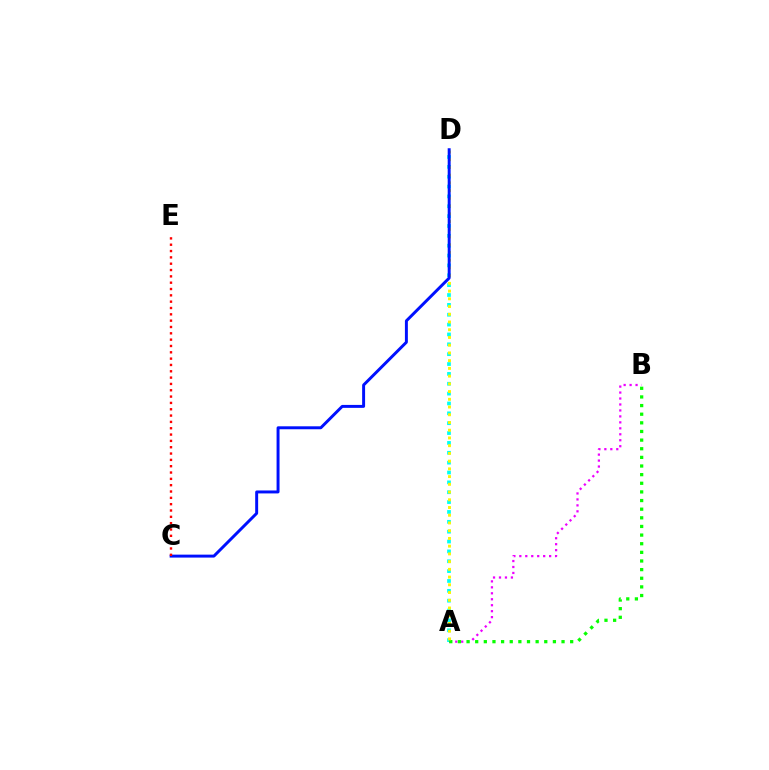{('A', 'D'): [{'color': '#00fff6', 'line_style': 'dotted', 'thickness': 2.68}, {'color': '#fcf500', 'line_style': 'dotted', 'thickness': 2.1}], ('A', 'B'): [{'color': '#ee00ff', 'line_style': 'dotted', 'thickness': 1.62}, {'color': '#08ff00', 'line_style': 'dotted', 'thickness': 2.35}], ('C', 'D'): [{'color': '#0010ff', 'line_style': 'solid', 'thickness': 2.13}], ('C', 'E'): [{'color': '#ff0000', 'line_style': 'dotted', 'thickness': 1.72}]}